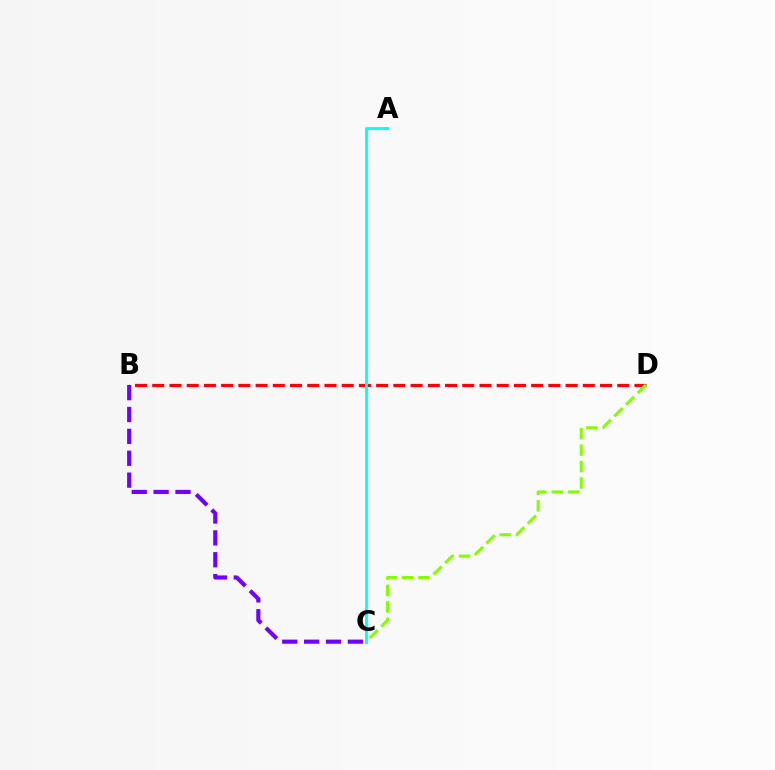{('B', 'D'): [{'color': '#ff0000', 'line_style': 'dashed', 'thickness': 2.34}], ('C', 'D'): [{'color': '#84ff00', 'line_style': 'dashed', 'thickness': 2.24}], ('A', 'C'): [{'color': '#00fff6', 'line_style': 'solid', 'thickness': 2.05}], ('B', 'C'): [{'color': '#7200ff', 'line_style': 'dashed', 'thickness': 2.97}]}